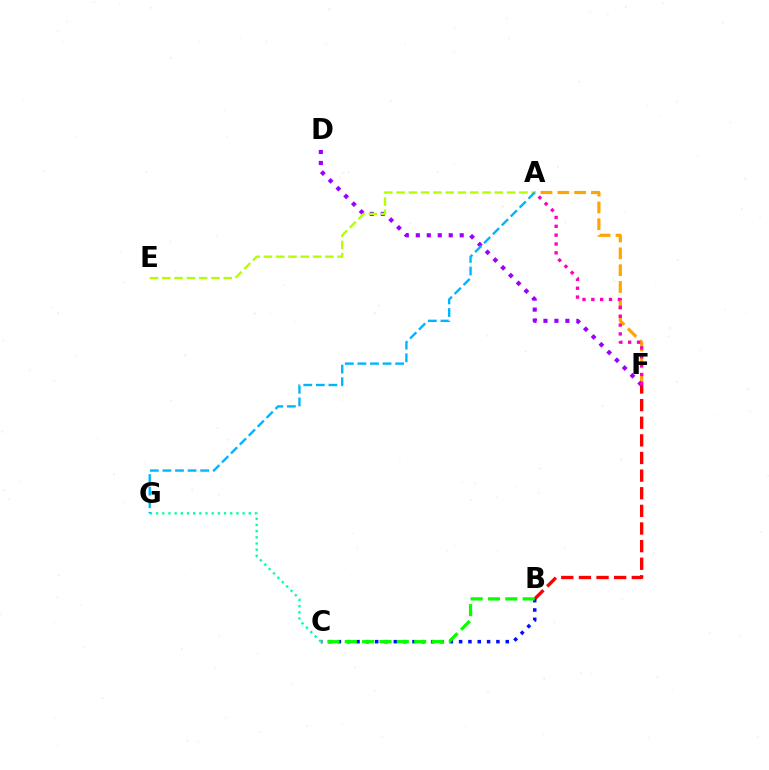{('B', 'F'): [{'color': '#ff0000', 'line_style': 'dashed', 'thickness': 2.39}], ('A', 'F'): [{'color': '#ffa500', 'line_style': 'dashed', 'thickness': 2.29}, {'color': '#ff00bd', 'line_style': 'dotted', 'thickness': 2.4}], ('D', 'F'): [{'color': '#9b00ff', 'line_style': 'dotted', 'thickness': 2.98}], ('B', 'C'): [{'color': '#0010ff', 'line_style': 'dotted', 'thickness': 2.53}, {'color': '#08ff00', 'line_style': 'dashed', 'thickness': 2.36}], ('A', 'E'): [{'color': '#b3ff00', 'line_style': 'dashed', 'thickness': 1.67}], ('C', 'G'): [{'color': '#00ff9d', 'line_style': 'dotted', 'thickness': 1.68}], ('A', 'G'): [{'color': '#00b5ff', 'line_style': 'dashed', 'thickness': 1.71}]}